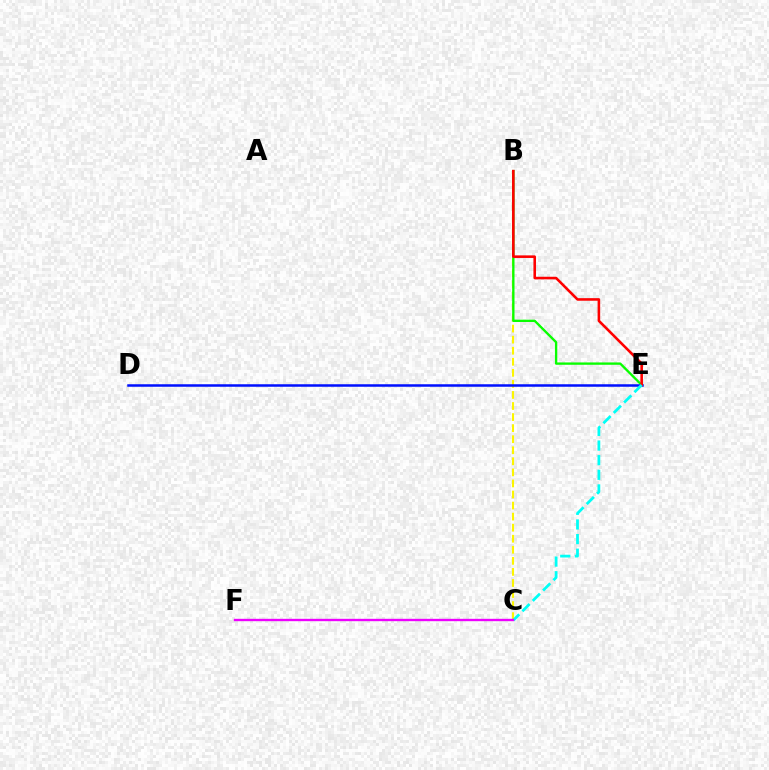{('B', 'C'): [{'color': '#fcf500', 'line_style': 'dashed', 'thickness': 1.5}], ('B', 'E'): [{'color': '#08ff00', 'line_style': 'solid', 'thickness': 1.68}, {'color': '#ff0000', 'line_style': 'solid', 'thickness': 1.86}], ('D', 'E'): [{'color': '#0010ff', 'line_style': 'solid', 'thickness': 1.81}], ('C', 'E'): [{'color': '#00fff6', 'line_style': 'dashed', 'thickness': 1.99}], ('C', 'F'): [{'color': '#ee00ff', 'line_style': 'solid', 'thickness': 1.7}]}